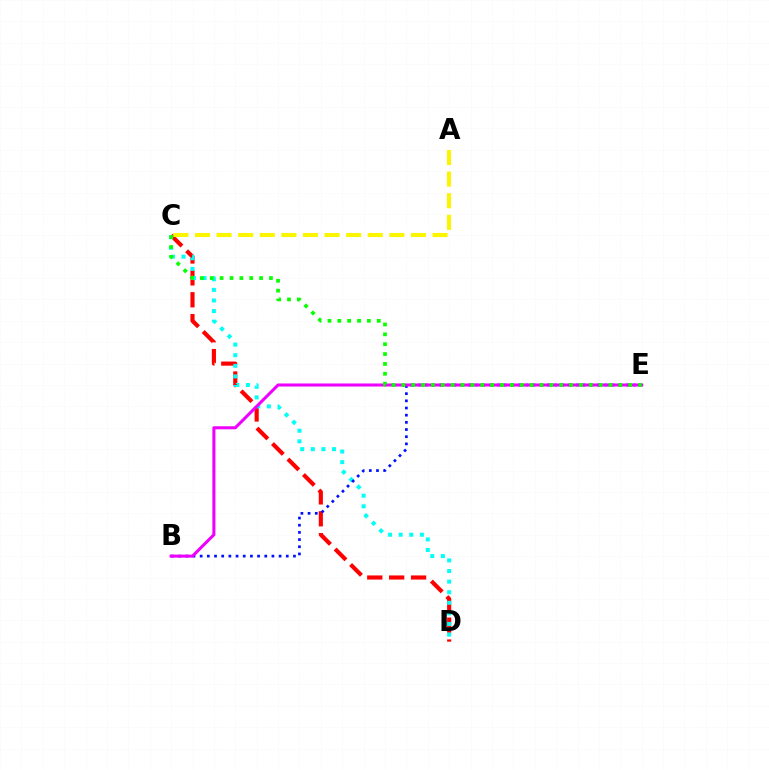{('C', 'D'): [{'color': '#ff0000', 'line_style': 'dashed', 'thickness': 2.98}, {'color': '#00fff6', 'line_style': 'dotted', 'thickness': 2.88}], ('B', 'E'): [{'color': '#0010ff', 'line_style': 'dotted', 'thickness': 1.95}, {'color': '#ee00ff', 'line_style': 'solid', 'thickness': 2.19}], ('A', 'C'): [{'color': '#fcf500', 'line_style': 'dashed', 'thickness': 2.93}], ('C', 'E'): [{'color': '#08ff00', 'line_style': 'dotted', 'thickness': 2.68}]}